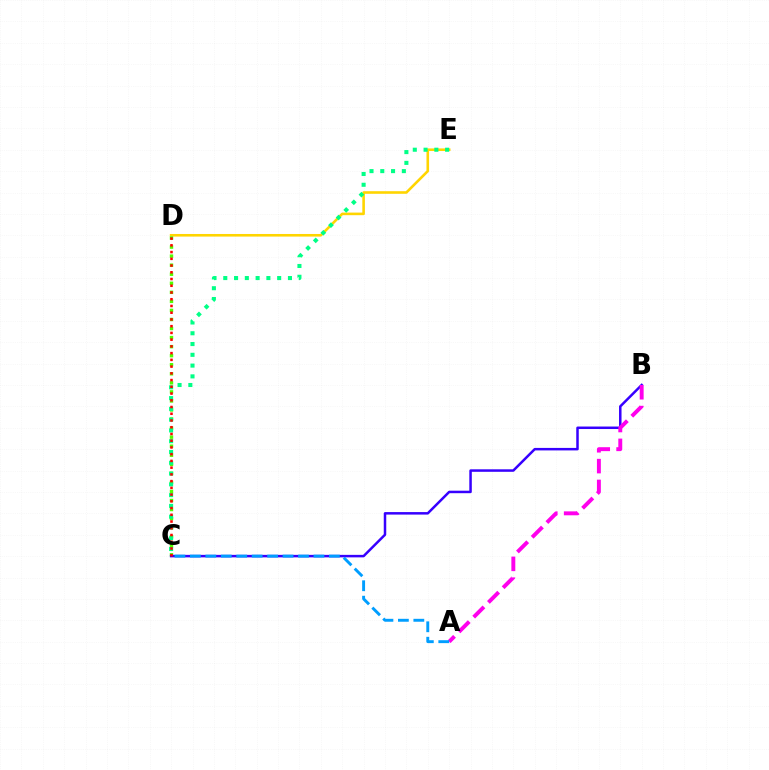{('D', 'E'): [{'color': '#ffd500', 'line_style': 'solid', 'thickness': 1.87}], ('C', 'D'): [{'color': '#4fff00', 'line_style': 'dotted', 'thickness': 2.46}, {'color': '#ff0000', 'line_style': 'dotted', 'thickness': 1.83}], ('B', 'C'): [{'color': '#3700ff', 'line_style': 'solid', 'thickness': 1.8}], ('A', 'B'): [{'color': '#ff00ed', 'line_style': 'dashed', 'thickness': 2.83}], ('C', 'E'): [{'color': '#00ff86', 'line_style': 'dotted', 'thickness': 2.93}], ('A', 'C'): [{'color': '#009eff', 'line_style': 'dashed', 'thickness': 2.1}]}